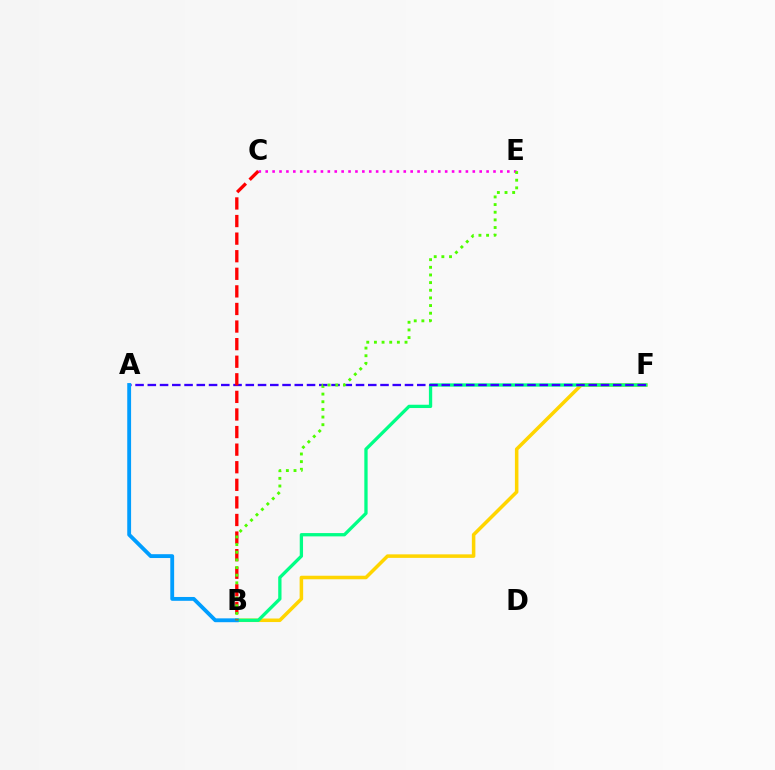{('B', 'F'): [{'color': '#ffd500', 'line_style': 'solid', 'thickness': 2.54}, {'color': '#00ff86', 'line_style': 'solid', 'thickness': 2.37}], ('A', 'F'): [{'color': '#3700ff', 'line_style': 'dashed', 'thickness': 1.66}], ('A', 'B'): [{'color': '#009eff', 'line_style': 'solid', 'thickness': 2.76}], ('C', 'E'): [{'color': '#ff00ed', 'line_style': 'dotted', 'thickness': 1.88}], ('B', 'C'): [{'color': '#ff0000', 'line_style': 'dashed', 'thickness': 2.39}], ('B', 'E'): [{'color': '#4fff00', 'line_style': 'dotted', 'thickness': 2.08}]}